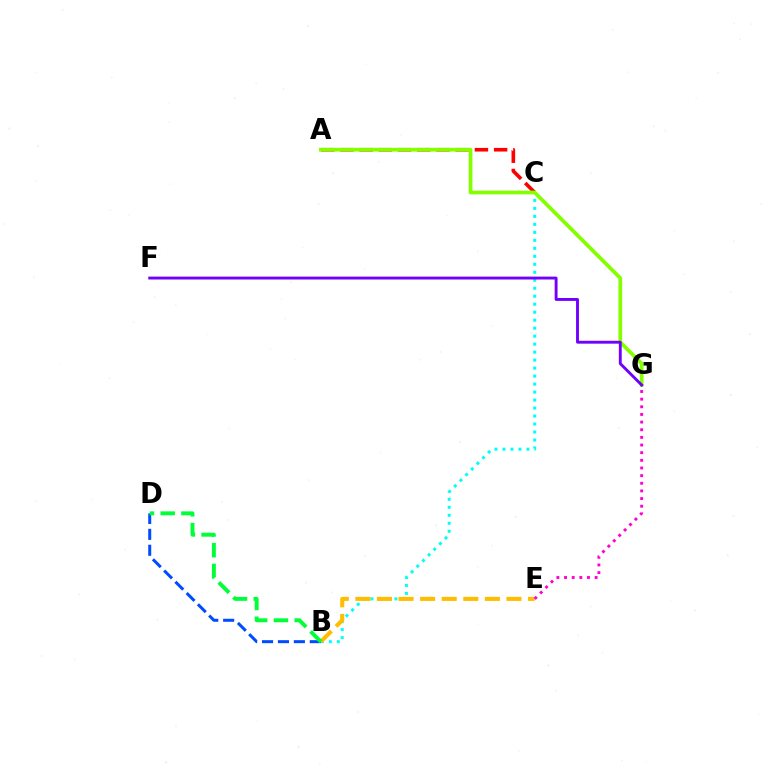{('B', 'D'): [{'color': '#004bff', 'line_style': 'dashed', 'thickness': 2.16}, {'color': '#00ff39', 'line_style': 'dashed', 'thickness': 2.82}], ('A', 'C'): [{'color': '#ff0000', 'line_style': 'dashed', 'thickness': 2.61}], ('B', 'C'): [{'color': '#00fff6', 'line_style': 'dotted', 'thickness': 2.17}], ('A', 'G'): [{'color': '#84ff00', 'line_style': 'solid', 'thickness': 2.67}], ('B', 'E'): [{'color': '#ffbd00', 'line_style': 'dashed', 'thickness': 2.93}], ('E', 'G'): [{'color': '#ff00cf', 'line_style': 'dotted', 'thickness': 2.08}], ('F', 'G'): [{'color': '#7200ff', 'line_style': 'solid', 'thickness': 2.08}]}